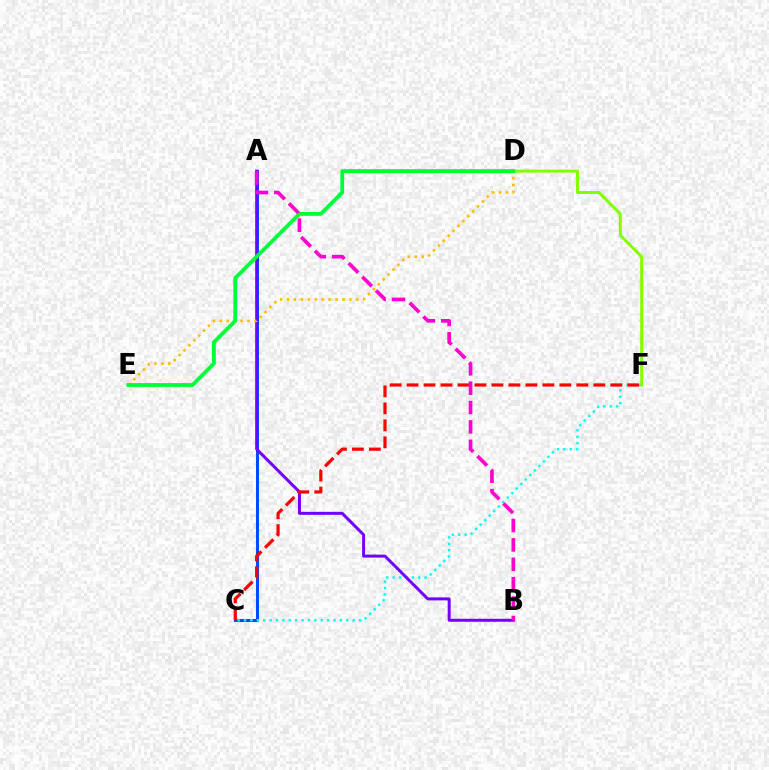{('A', 'C'): [{'color': '#004bff', 'line_style': 'solid', 'thickness': 2.19}], ('C', 'F'): [{'color': '#00fff6', 'line_style': 'dotted', 'thickness': 1.74}, {'color': '#ff0000', 'line_style': 'dashed', 'thickness': 2.31}], ('A', 'B'): [{'color': '#7200ff', 'line_style': 'solid', 'thickness': 2.15}, {'color': '#ff00cf', 'line_style': 'dashed', 'thickness': 2.63}], ('D', 'F'): [{'color': '#84ff00', 'line_style': 'solid', 'thickness': 2.16}], ('D', 'E'): [{'color': '#ffbd00', 'line_style': 'dotted', 'thickness': 1.88}, {'color': '#00ff39', 'line_style': 'solid', 'thickness': 2.75}]}